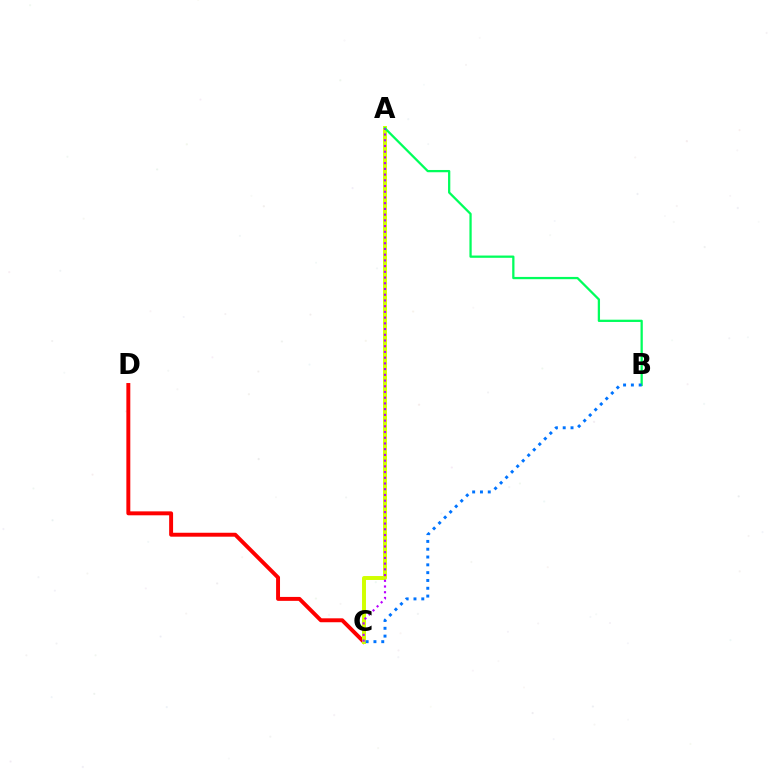{('C', 'D'): [{'color': '#ff0000', 'line_style': 'solid', 'thickness': 2.83}], ('A', 'C'): [{'color': '#d1ff00', 'line_style': 'solid', 'thickness': 2.84}, {'color': '#b900ff', 'line_style': 'dotted', 'thickness': 1.55}], ('A', 'B'): [{'color': '#00ff5c', 'line_style': 'solid', 'thickness': 1.63}], ('B', 'C'): [{'color': '#0074ff', 'line_style': 'dotted', 'thickness': 2.12}]}